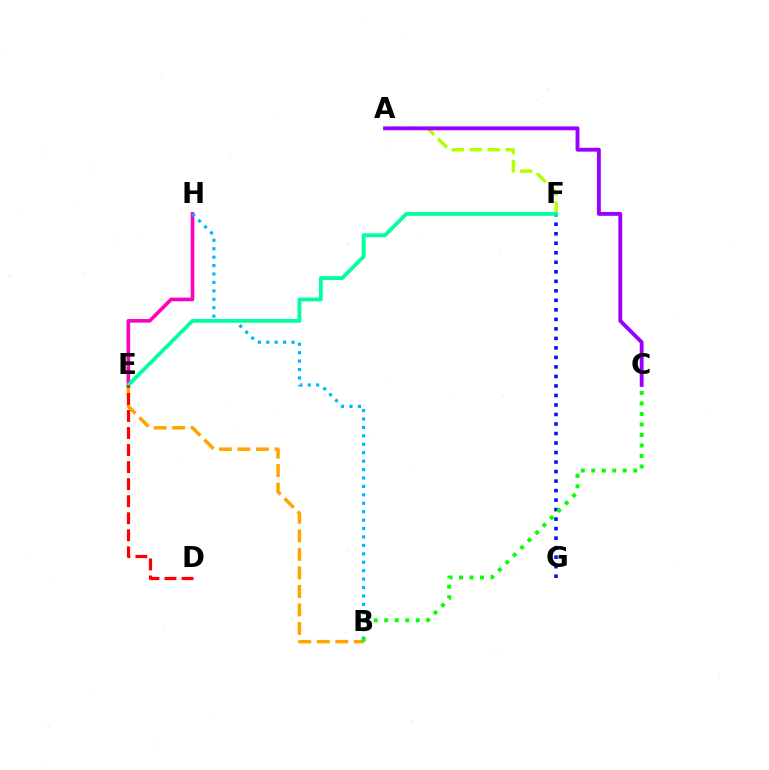{('A', 'F'): [{'color': '#b3ff00', 'line_style': 'dashed', 'thickness': 2.44}], ('A', 'C'): [{'color': '#9b00ff', 'line_style': 'solid', 'thickness': 2.78}], ('E', 'H'): [{'color': '#ff00bd', 'line_style': 'solid', 'thickness': 2.61}], ('F', 'G'): [{'color': '#0010ff', 'line_style': 'dotted', 'thickness': 2.58}], ('B', 'H'): [{'color': '#00b5ff', 'line_style': 'dotted', 'thickness': 2.29}], ('B', 'E'): [{'color': '#ffa500', 'line_style': 'dashed', 'thickness': 2.52}], ('B', 'C'): [{'color': '#08ff00', 'line_style': 'dotted', 'thickness': 2.85}], ('E', 'F'): [{'color': '#00ff9d', 'line_style': 'solid', 'thickness': 2.76}], ('D', 'E'): [{'color': '#ff0000', 'line_style': 'dashed', 'thickness': 2.32}]}